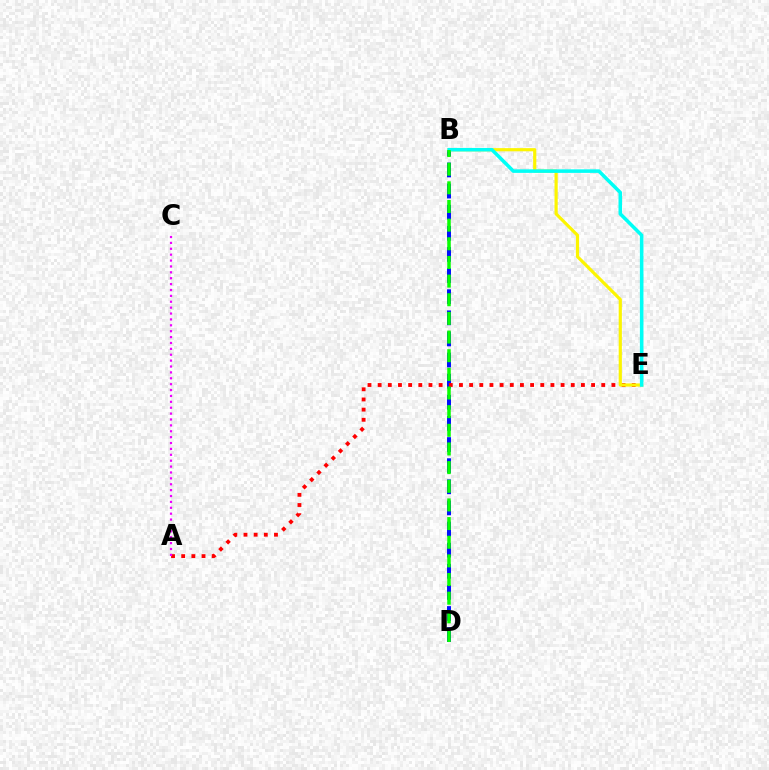{('B', 'D'): [{'color': '#0010ff', 'line_style': 'dashed', 'thickness': 2.87}, {'color': '#08ff00', 'line_style': 'dashed', 'thickness': 2.53}], ('A', 'E'): [{'color': '#ff0000', 'line_style': 'dotted', 'thickness': 2.76}], ('B', 'E'): [{'color': '#fcf500', 'line_style': 'solid', 'thickness': 2.29}, {'color': '#00fff6', 'line_style': 'solid', 'thickness': 2.55}], ('A', 'C'): [{'color': '#ee00ff', 'line_style': 'dotted', 'thickness': 1.6}]}